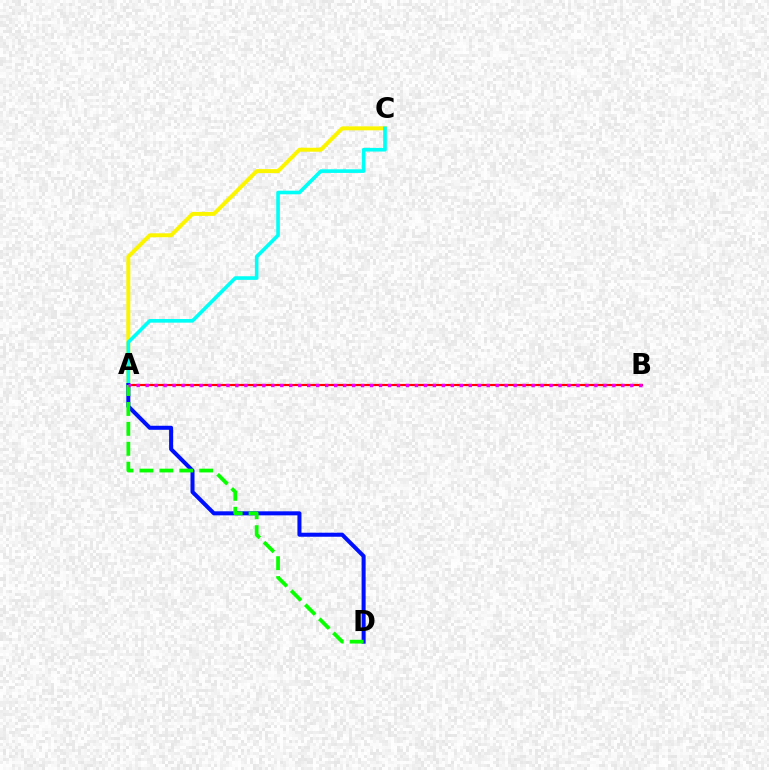{('A', 'C'): [{'color': '#fcf500', 'line_style': 'solid', 'thickness': 2.86}, {'color': '#00fff6', 'line_style': 'solid', 'thickness': 2.61}], ('A', 'B'): [{'color': '#ff0000', 'line_style': 'solid', 'thickness': 1.57}, {'color': '#ee00ff', 'line_style': 'dotted', 'thickness': 2.44}], ('A', 'D'): [{'color': '#0010ff', 'line_style': 'solid', 'thickness': 2.91}, {'color': '#08ff00', 'line_style': 'dashed', 'thickness': 2.71}]}